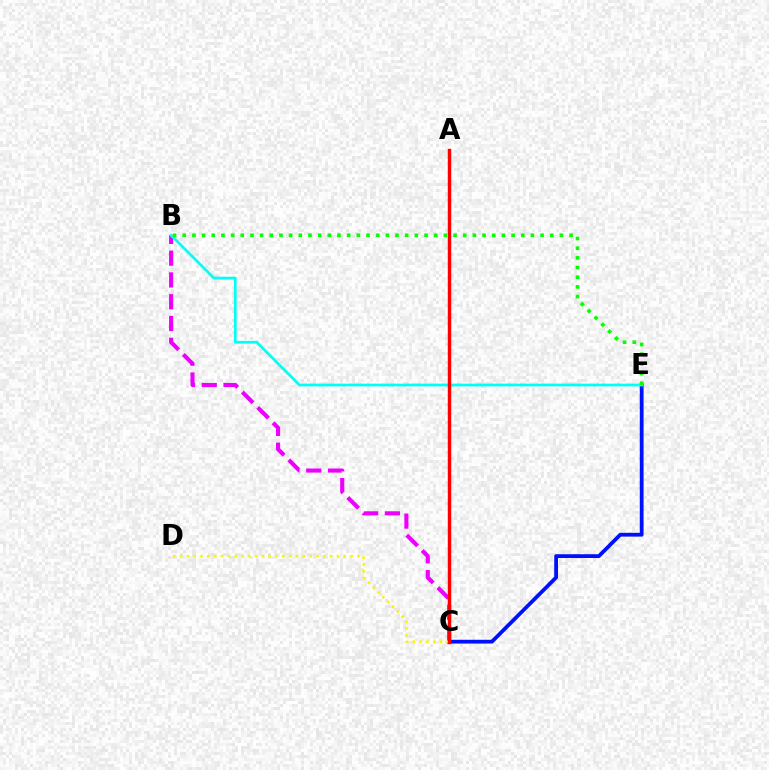{('C', 'E'): [{'color': '#0010ff', 'line_style': 'solid', 'thickness': 2.73}], ('B', 'C'): [{'color': '#ee00ff', 'line_style': 'dashed', 'thickness': 2.96}], ('C', 'D'): [{'color': '#fcf500', 'line_style': 'dotted', 'thickness': 1.85}], ('B', 'E'): [{'color': '#00fff6', 'line_style': 'solid', 'thickness': 1.95}, {'color': '#08ff00', 'line_style': 'dotted', 'thickness': 2.63}], ('A', 'C'): [{'color': '#ff0000', 'line_style': 'solid', 'thickness': 2.47}]}